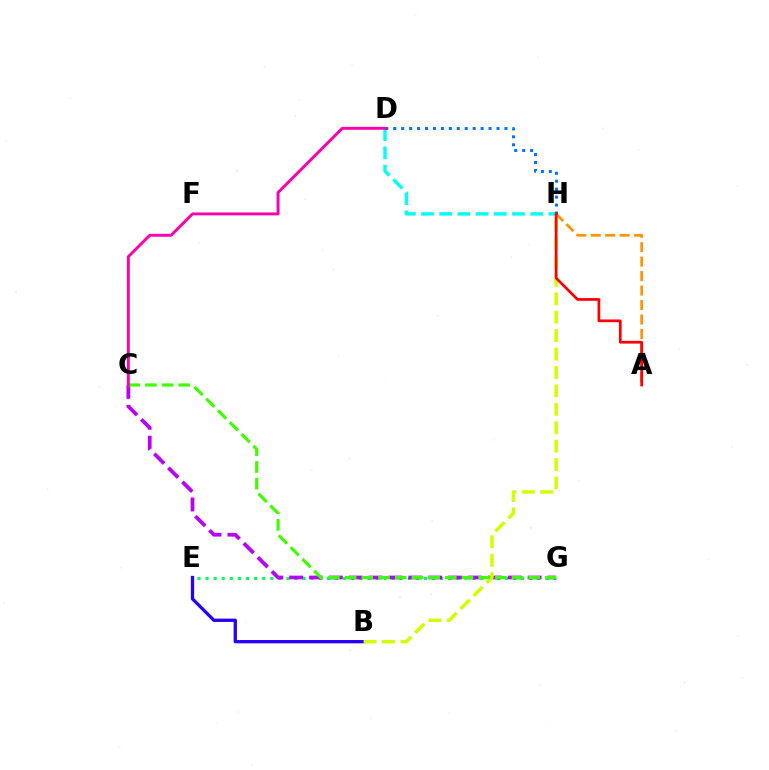{('E', 'G'): [{'color': '#00ff5c', 'line_style': 'dotted', 'thickness': 2.2}], ('A', 'H'): [{'color': '#ff9400', 'line_style': 'dashed', 'thickness': 1.96}, {'color': '#ff0000', 'line_style': 'solid', 'thickness': 1.96}], ('B', 'E'): [{'color': '#2500ff', 'line_style': 'solid', 'thickness': 2.37}], ('C', 'G'): [{'color': '#b900ff', 'line_style': 'dashed', 'thickness': 2.7}, {'color': '#3dff00', 'line_style': 'dashed', 'thickness': 2.27}], ('B', 'H'): [{'color': '#d1ff00', 'line_style': 'dashed', 'thickness': 2.5}], ('D', 'H'): [{'color': '#00fff6', 'line_style': 'dashed', 'thickness': 2.47}, {'color': '#0074ff', 'line_style': 'dotted', 'thickness': 2.16}], ('C', 'D'): [{'color': '#ff00ac', 'line_style': 'solid', 'thickness': 2.11}]}